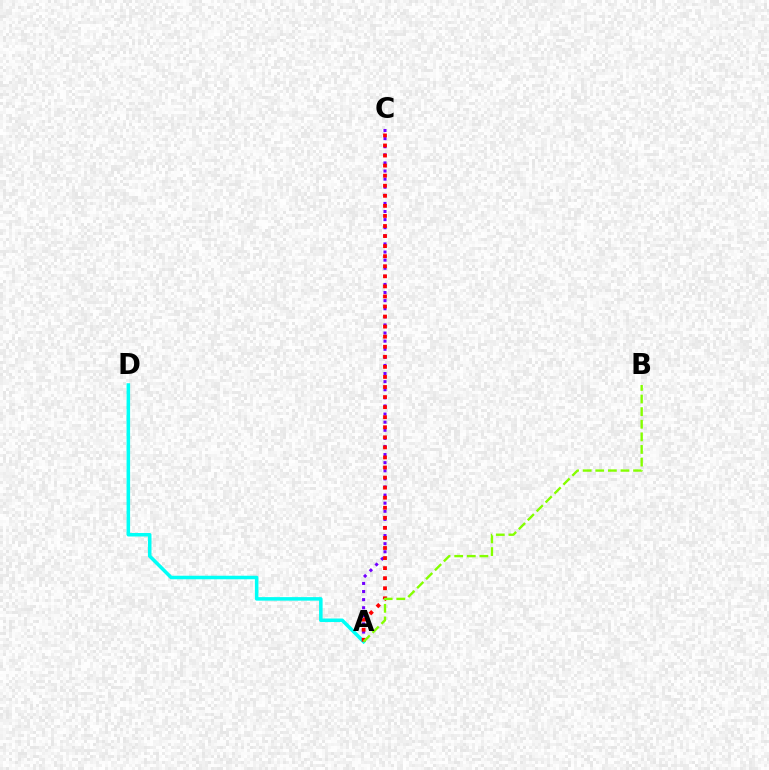{('A', 'C'): [{'color': '#7200ff', 'line_style': 'dotted', 'thickness': 2.2}, {'color': '#ff0000', 'line_style': 'dotted', 'thickness': 2.73}], ('A', 'D'): [{'color': '#00fff6', 'line_style': 'solid', 'thickness': 2.54}], ('A', 'B'): [{'color': '#84ff00', 'line_style': 'dashed', 'thickness': 1.71}]}